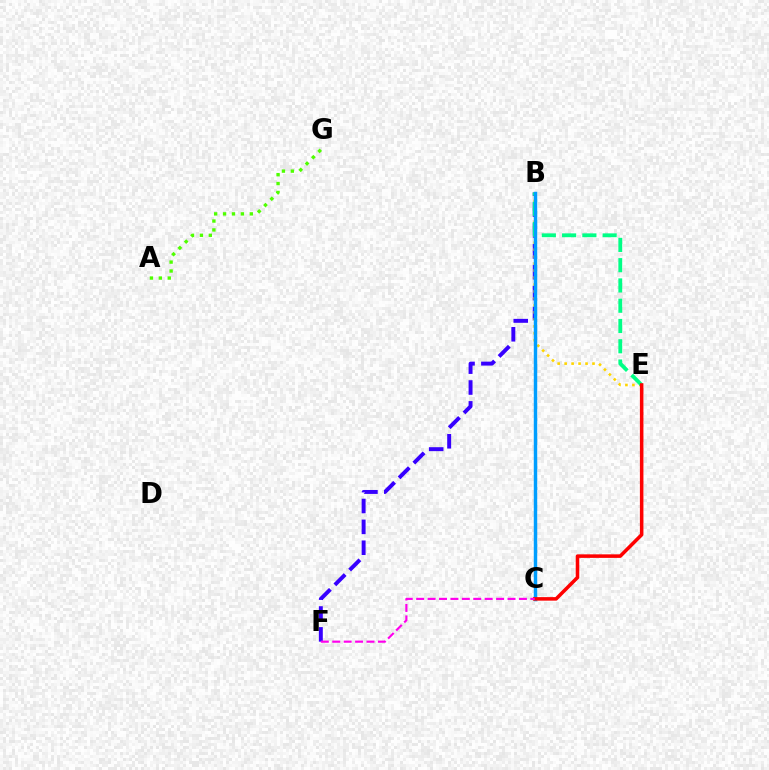{('B', 'F'): [{'color': '#3700ff', 'line_style': 'dashed', 'thickness': 2.84}], ('B', 'E'): [{'color': '#ffd500', 'line_style': 'dotted', 'thickness': 1.89}, {'color': '#00ff86', 'line_style': 'dashed', 'thickness': 2.75}], ('B', 'C'): [{'color': '#009eff', 'line_style': 'solid', 'thickness': 2.48}], ('C', 'E'): [{'color': '#ff0000', 'line_style': 'solid', 'thickness': 2.55}], ('C', 'F'): [{'color': '#ff00ed', 'line_style': 'dashed', 'thickness': 1.55}], ('A', 'G'): [{'color': '#4fff00', 'line_style': 'dotted', 'thickness': 2.42}]}